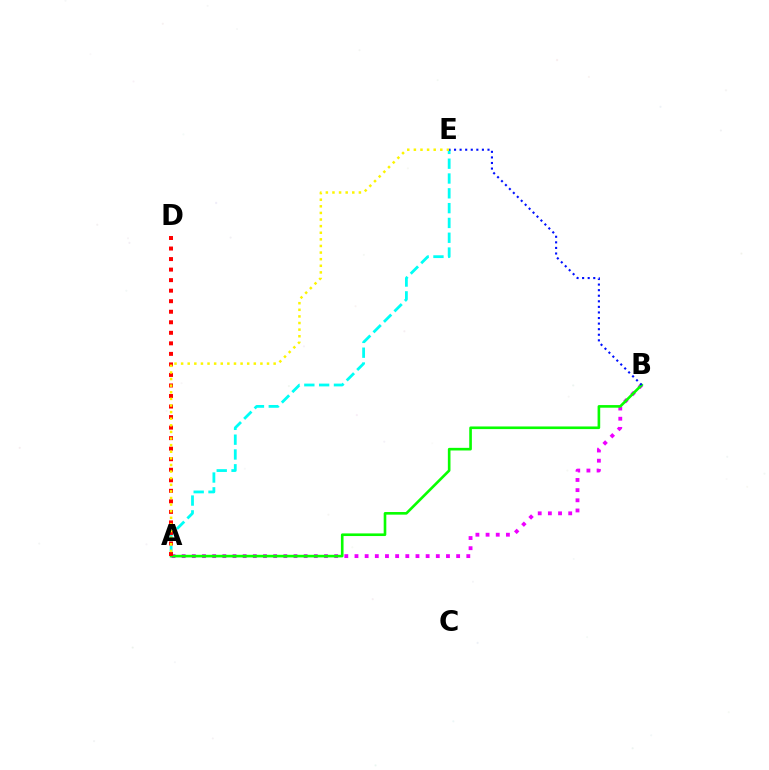{('A', 'B'): [{'color': '#ee00ff', 'line_style': 'dotted', 'thickness': 2.76}, {'color': '#08ff00', 'line_style': 'solid', 'thickness': 1.89}], ('A', 'E'): [{'color': '#00fff6', 'line_style': 'dashed', 'thickness': 2.01}, {'color': '#fcf500', 'line_style': 'dotted', 'thickness': 1.8}], ('A', 'D'): [{'color': '#ff0000', 'line_style': 'dotted', 'thickness': 2.86}], ('B', 'E'): [{'color': '#0010ff', 'line_style': 'dotted', 'thickness': 1.51}]}